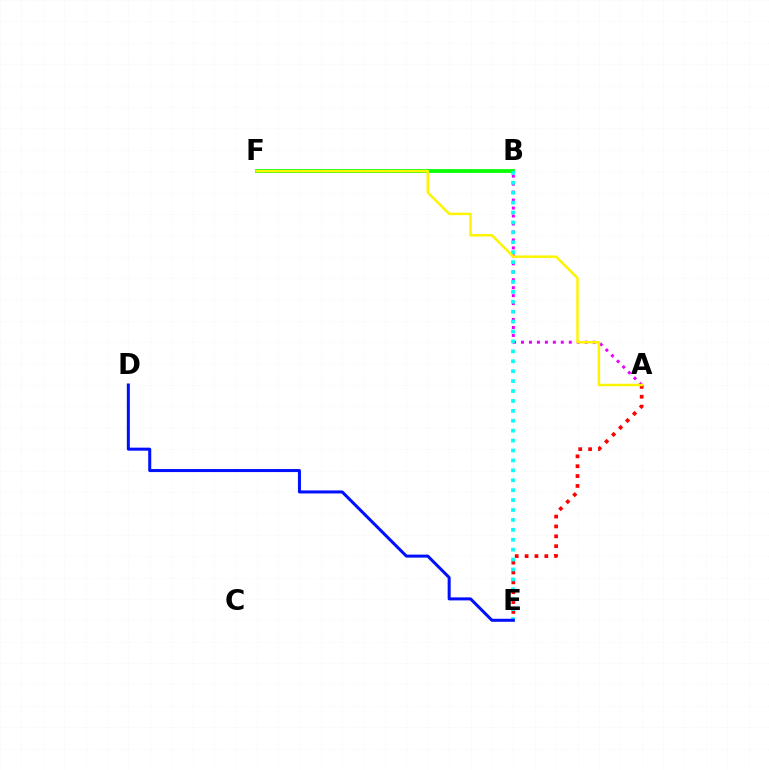{('B', 'F'): [{'color': '#08ff00', 'line_style': 'solid', 'thickness': 2.71}], ('A', 'B'): [{'color': '#ee00ff', 'line_style': 'dotted', 'thickness': 2.16}], ('A', 'E'): [{'color': '#ff0000', 'line_style': 'dotted', 'thickness': 2.68}], ('B', 'E'): [{'color': '#00fff6', 'line_style': 'dotted', 'thickness': 2.69}], ('A', 'F'): [{'color': '#fcf500', 'line_style': 'solid', 'thickness': 1.79}], ('D', 'E'): [{'color': '#0010ff', 'line_style': 'solid', 'thickness': 2.18}]}